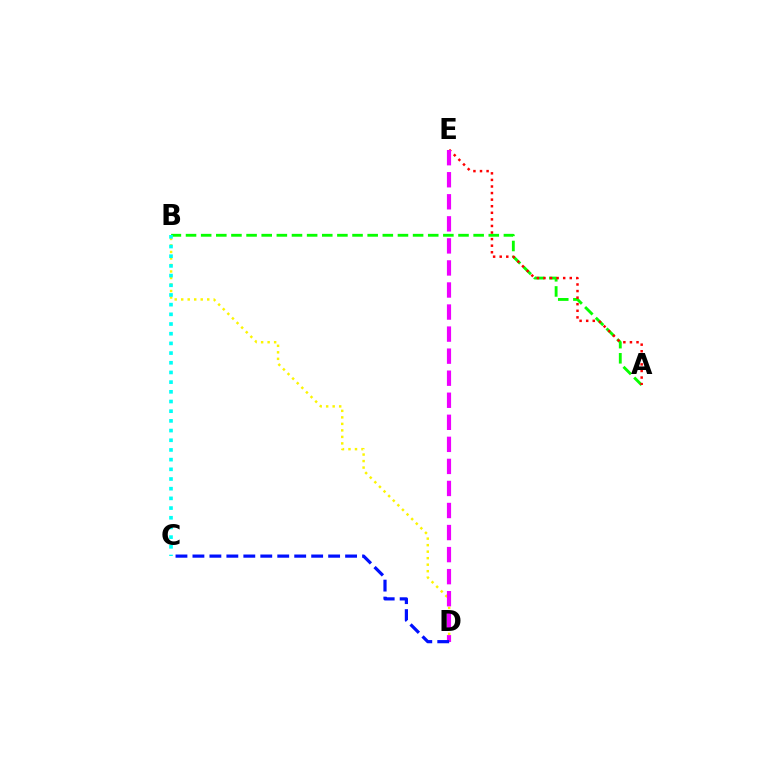{('B', 'D'): [{'color': '#fcf500', 'line_style': 'dotted', 'thickness': 1.77}], ('A', 'B'): [{'color': '#08ff00', 'line_style': 'dashed', 'thickness': 2.06}], ('A', 'E'): [{'color': '#ff0000', 'line_style': 'dotted', 'thickness': 1.79}], ('D', 'E'): [{'color': '#ee00ff', 'line_style': 'dashed', 'thickness': 3.0}], ('C', 'D'): [{'color': '#0010ff', 'line_style': 'dashed', 'thickness': 2.3}], ('B', 'C'): [{'color': '#00fff6', 'line_style': 'dotted', 'thickness': 2.63}]}